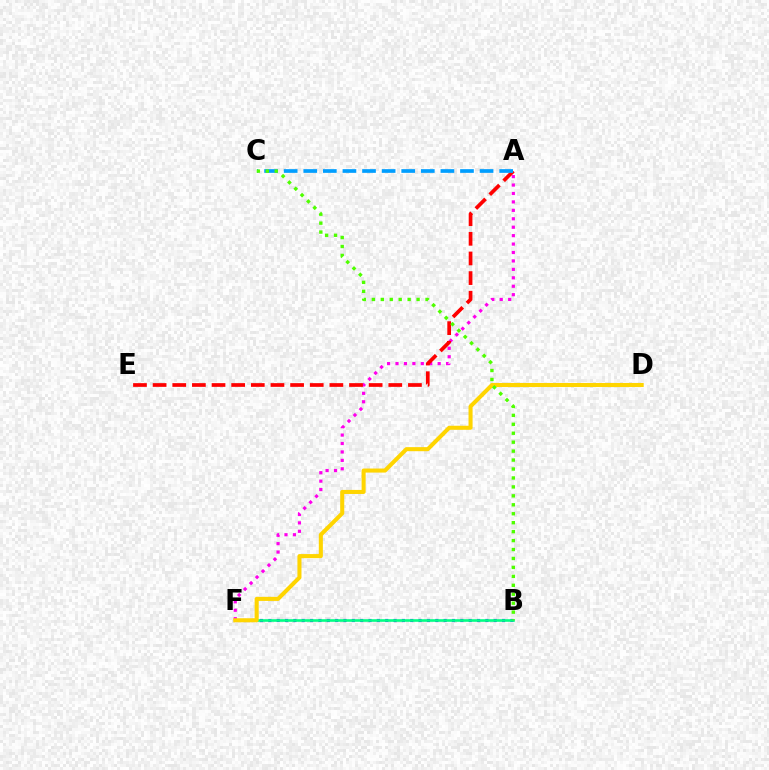{('A', 'F'): [{'color': '#ff00ed', 'line_style': 'dotted', 'thickness': 2.29}], ('A', 'E'): [{'color': '#ff0000', 'line_style': 'dashed', 'thickness': 2.67}], ('B', 'F'): [{'color': '#3700ff', 'line_style': 'dotted', 'thickness': 2.27}, {'color': '#00ff86', 'line_style': 'solid', 'thickness': 1.89}], ('D', 'F'): [{'color': '#ffd500', 'line_style': 'solid', 'thickness': 2.92}], ('A', 'C'): [{'color': '#009eff', 'line_style': 'dashed', 'thickness': 2.66}], ('B', 'C'): [{'color': '#4fff00', 'line_style': 'dotted', 'thickness': 2.43}]}